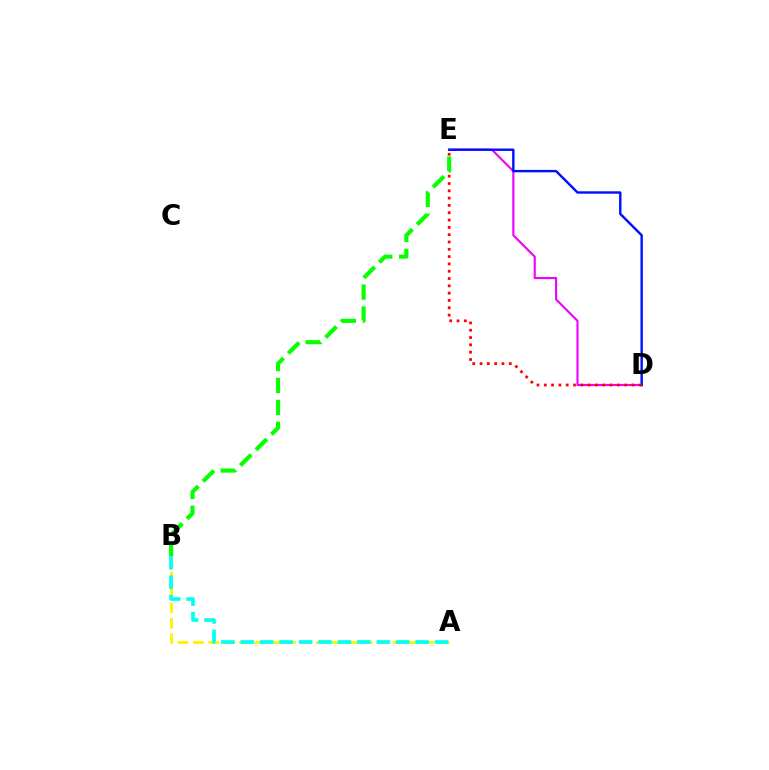{('D', 'E'): [{'color': '#ee00ff', 'line_style': 'solid', 'thickness': 1.52}, {'color': '#0010ff', 'line_style': 'solid', 'thickness': 1.73}, {'color': '#ff0000', 'line_style': 'dotted', 'thickness': 1.99}], ('A', 'B'): [{'color': '#fcf500', 'line_style': 'dashed', 'thickness': 2.09}, {'color': '#00fff6', 'line_style': 'dashed', 'thickness': 2.64}], ('B', 'E'): [{'color': '#08ff00', 'line_style': 'dashed', 'thickness': 2.99}]}